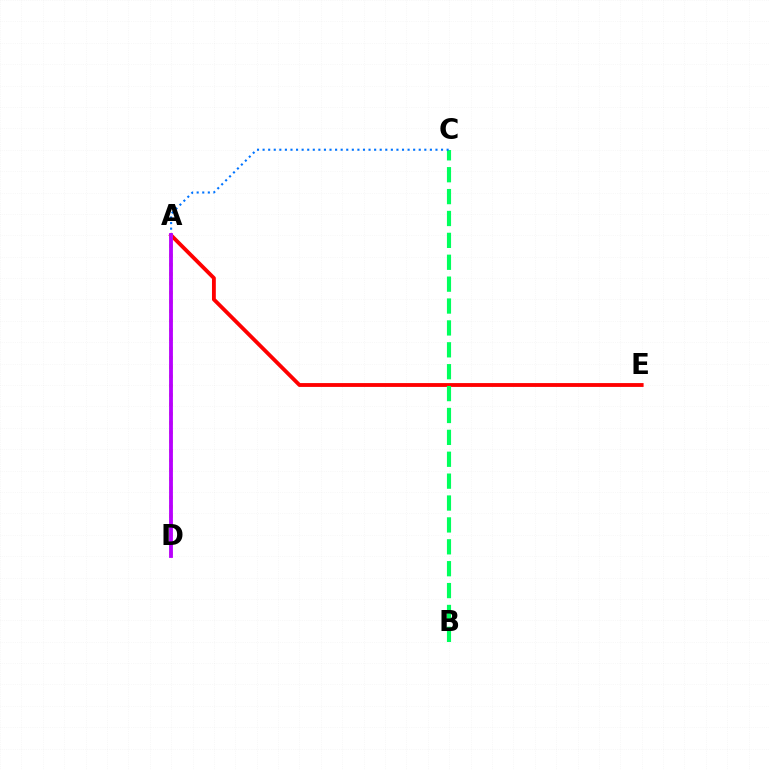{('A', 'E'): [{'color': '#ff0000', 'line_style': 'solid', 'thickness': 2.76}], ('B', 'C'): [{'color': '#00ff5c', 'line_style': 'dashed', 'thickness': 2.97}], ('A', 'D'): [{'color': '#d1ff00', 'line_style': 'dotted', 'thickness': 2.53}, {'color': '#b900ff', 'line_style': 'solid', 'thickness': 2.75}], ('A', 'C'): [{'color': '#0074ff', 'line_style': 'dotted', 'thickness': 1.52}]}